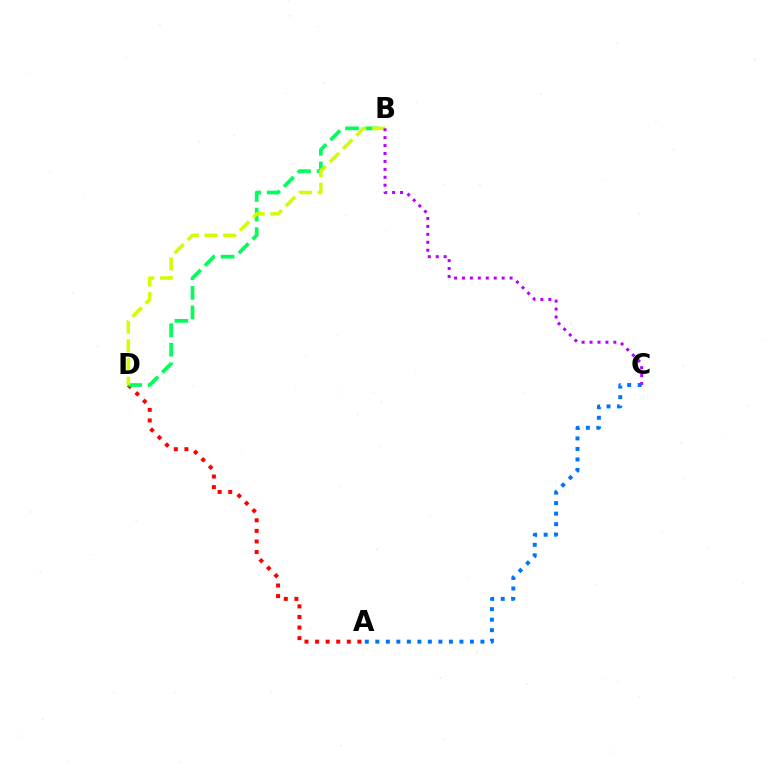{('A', 'D'): [{'color': '#ff0000', 'line_style': 'dotted', 'thickness': 2.87}], ('B', 'D'): [{'color': '#00ff5c', 'line_style': 'dashed', 'thickness': 2.66}, {'color': '#d1ff00', 'line_style': 'dashed', 'thickness': 2.54}], ('B', 'C'): [{'color': '#b900ff', 'line_style': 'dotted', 'thickness': 2.16}], ('A', 'C'): [{'color': '#0074ff', 'line_style': 'dotted', 'thickness': 2.86}]}